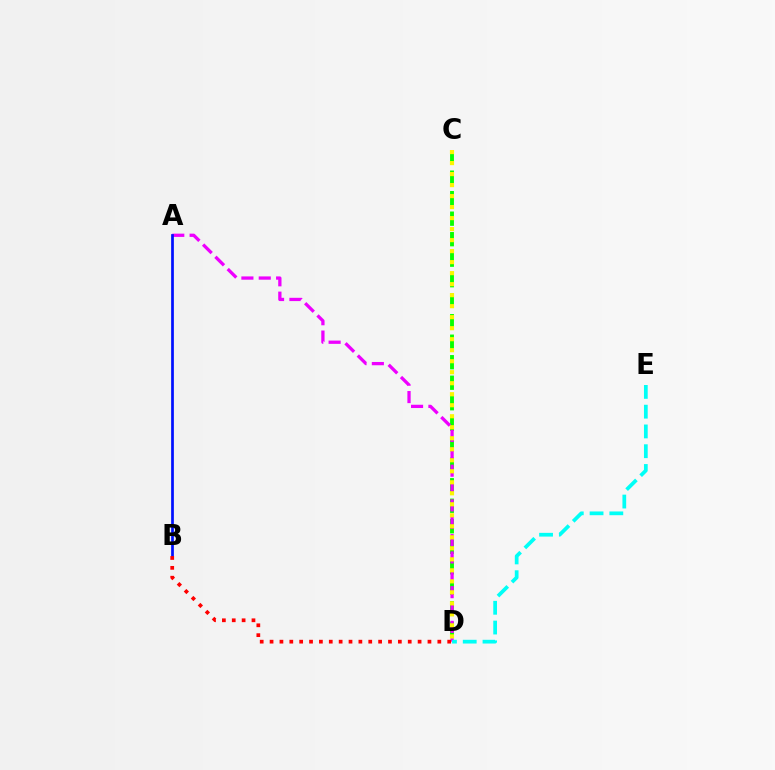{('C', 'D'): [{'color': '#08ff00', 'line_style': 'dashed', 'thickness': 2.79}, {'color': '#fcf500', 'line_style': 'dotted', 'thickness': 2.99}], ('A', 'D'): [{'color': '#ee00ff', 'line_style': 'dashed', 'thickness': 2.36}], ('D', 'E'): [{'color': '#00fff6', 'line_style': 'dashed', 'thickness': 2.69}], ('A', 'B'): [{'color': '#0010ff', 'line_style': 'solid', 'thickness': 1.96}], ('B', 'D'): [{'color': '#ff0000', 'line_style': 'dotted', 'thickness': 2.68}]}